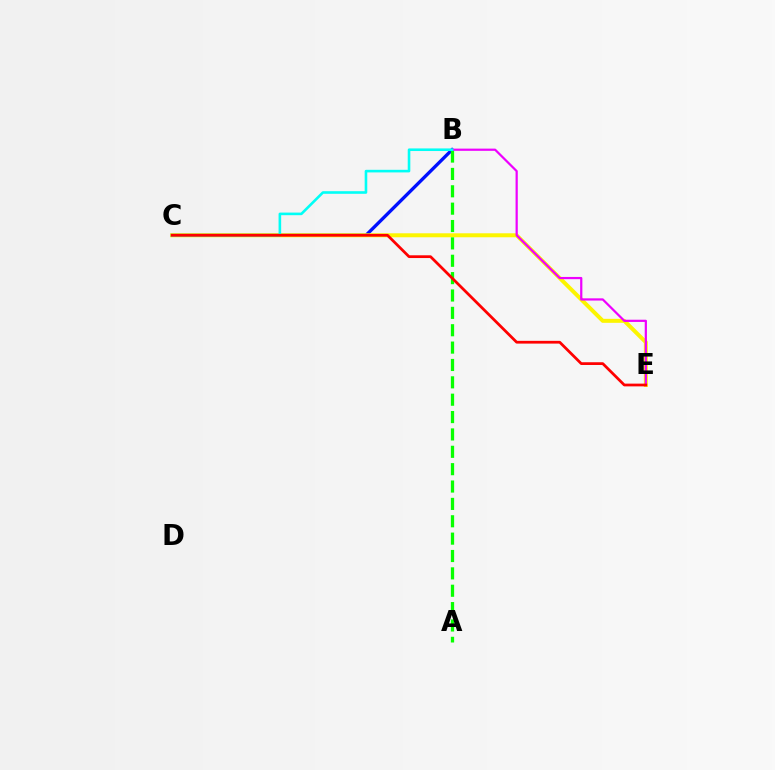{('B', 'C'): [{'color': '#0010ff', 'line_style': 'solid', 'thickness': 2.4}, {'color': '#00fff6', 'line_style': 'solid', 'thickness': 1.87}], ('C', 'E'): [{'color': '#fcf500', 'line_style': 'solid', 'thickness': 2.87}, {'color': '#ff0000', 'line_style': 'solid', 'thickness': 1.98}], ('A', 'B'): [{'color': '#08ff00', 'line_style': 'dashed', 'thickness': 2.36}], ('B', 'E'): [{'color': '#ee00ff', 'line_style': 'solid', 'thickness': 1.6}]}